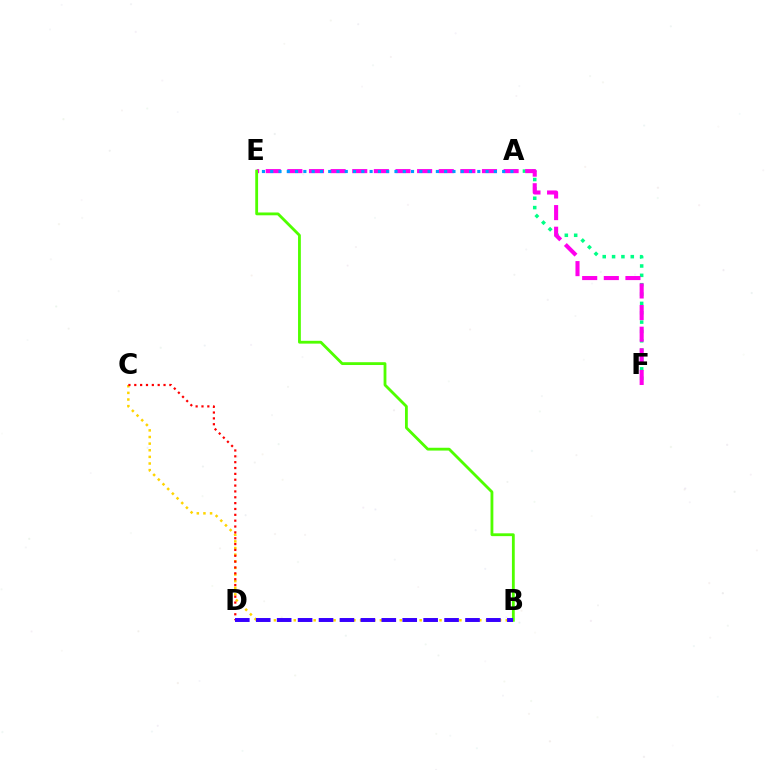{('A', 'F'): [{'color': '#00ff86', 'line_style': 'dotted', 'thickness': 2.54}], ('B', 'C'): [{'color': '#ffd500', 'line_style': 'dotted', 'thickness': 1.8}], ('E', 'F'): [{'color': '#ff00ed', 'line_style': 'dashed', 'thickness': 2.94}], ('C', 'D'): [{'color': '#ff0000', 'line_style': 'dotted', 'thickness': 1.59}], ('A', 'E'): [{'color': '#009eff', 'line_style': 'dotted', 'thickness': 2.25}], ('B', 'E'): [{'color': '#4fff00', 'line_style': 'solid', 'thickness': 2.03}], ('B', 'D'): [{'color': '#3700ff', 'line_style': 'dashed', 'thickness': 2.84}]}